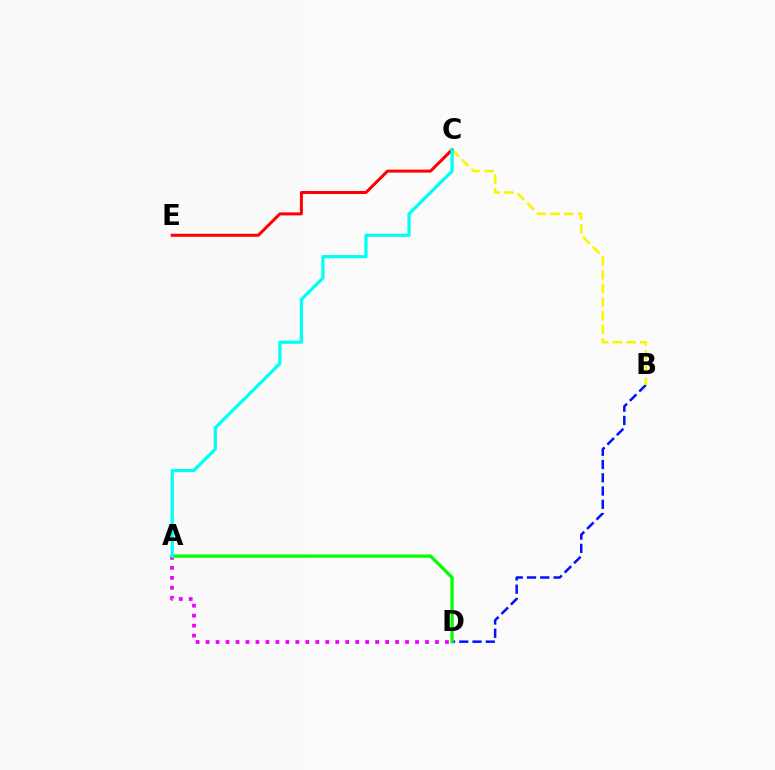{('B', 'D'): [{'color': '#0010ff', 'line_style': 'dashed', 'thickness': 1.8}], ('B', 'C'): [{'color': '#fcf500', 'line_style': 'dashed', 'thickness': 1.86}], ('A', 'D'): [{'color': '#ee00ff', 'line_style': 'dotted', 'thickness': 2.71}, {'color': '#08ff00', 'line_style': 'solid', 'thickness': 2.38}], ('C', 'E'): [{'color': '#ff0000', 'line_style': 'solid', 'thickness': 2.16}], ('A', 'C'): [{'color': '#00fff6', 'line_style': 'solid', 'thickness': 2.33}]}